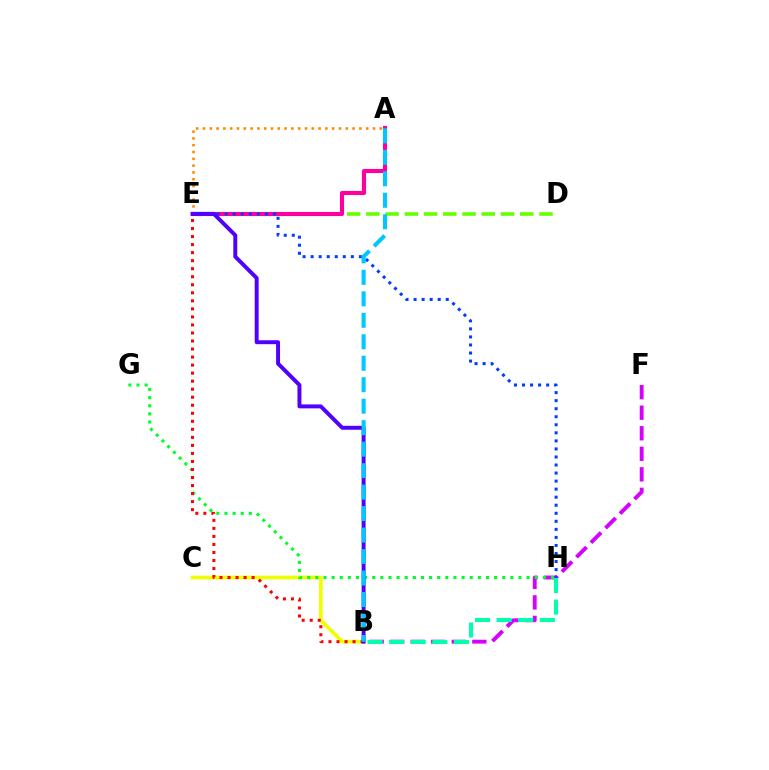{('B', 'F'): [{'color': '#d600ff', 'line_style': 'dashed', 'thickness': 2.79}], ('A', 'E'): [{'color': '#ff8800', 'line_style': 'dotted', 'thickness': 1.85}, {'color': '#ff00a0', 'line_style': 'solid', 'thickness': 2.96}], ('B', 'C'): [{'color': '#eeff00', 'line_style': 'solid', 'thickness': 2.67}], ('D', 'E'): [{'color': '#66ff00', 'line_style': 'dashed', 'thickness': 2.61}], ('G', 'H'): [{'color': '#00ff27', 'line_style': 'dotted', 'thickness': 2.21}], ('E', 'H'): [{'color': '#003fff', 'line_style': 'dotted', 'thickness': 2.19}], ('B', 'E'): [{'color': '#ff0000', 'line_style': 'dotted', 'thickness': 2.18}, {'color': '#4f00ff', 'line_style': 'solid', 'thickness': 2.84}], ('A', 'B'): [{'color': '#00c7ff', 'line_style': 'dashed', 'thickness': 2.92}], ('B', 'H'): [{'color': '#00ffaf', 'line_style': 'dashed', 'thickness': 2.93}]}